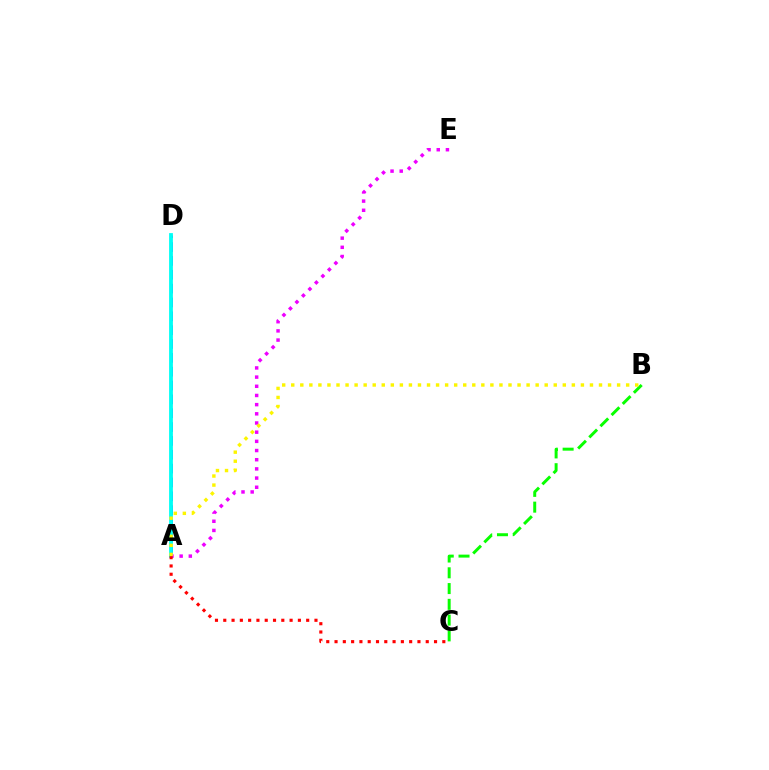{('A', 'D'): [{'color': '#0010ff', 'line_style': 'dashed', 'thickness': 1.88}, {'color': '#00fff6', 'line_style': 'solid', 'thickness': 2.73}], ('B', 'C'): [{'color': '#08ff00', 'line_style': 'dashed', 'thickness': 2.14}], ('A', 'E'): [{'color': '#ee00ff', 'line_style': 'dotted', 'thickness': 2.49}], ('A', 'C'): [{'color': '#ff0000', 'line_style': 'dotted', 'thickness': 2.25}], ('A', 'B'): [{'color': '#fcf500', 'line_style': 'dotted', 'thickness': 2.46}]}